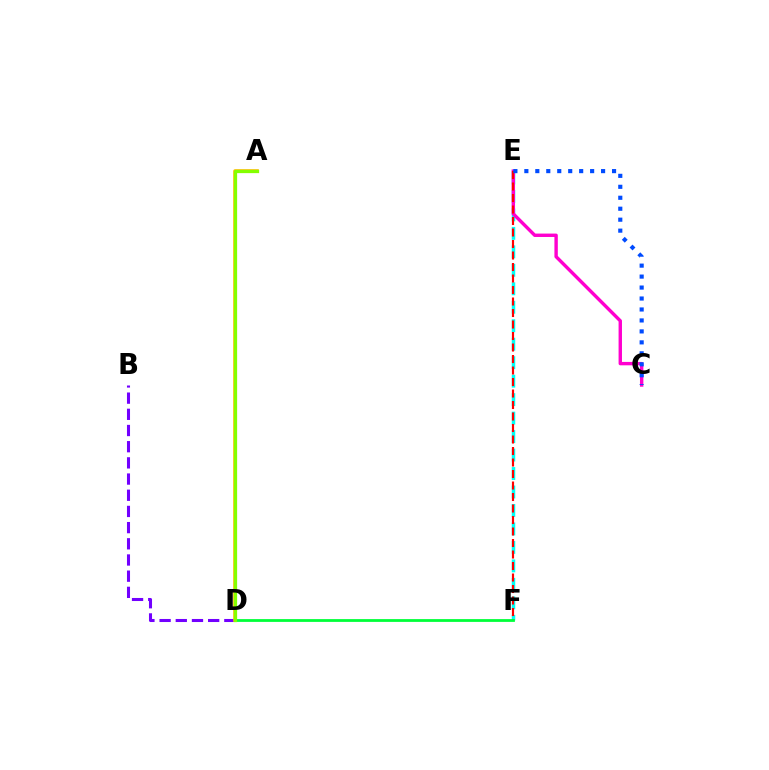{('E', 'F'): [{'color': '#00fff6', 'line_style': 'dashed', 'thickness': 2.51}, {'color': '#ff0000', 'line_style': 'dashed', 'thickness': 1.56}], ('B', 'D'): [{'color': '#7200ff', 'line_style': 'dashed', 'thickness': 2.2}], ('C', 'E'): [{'color': '#ff00cf', 'line_style': 'solid', 'thickness': 2.45}, {'color': '#004bff', 'line_style': 'dotted', 'thickness': 2.98}], ('A', 'D'): [{'color': '#ffbd00', 'line_style': 'solid', 'thickness': 2.6}, {'color': '#84ff00', 'line_style': 'solid', 'thickness': 2.34}], ('D', 'F'): [{'color': '#00ff39', 'line_style': 'solid', 'thickness': 2.01}]}